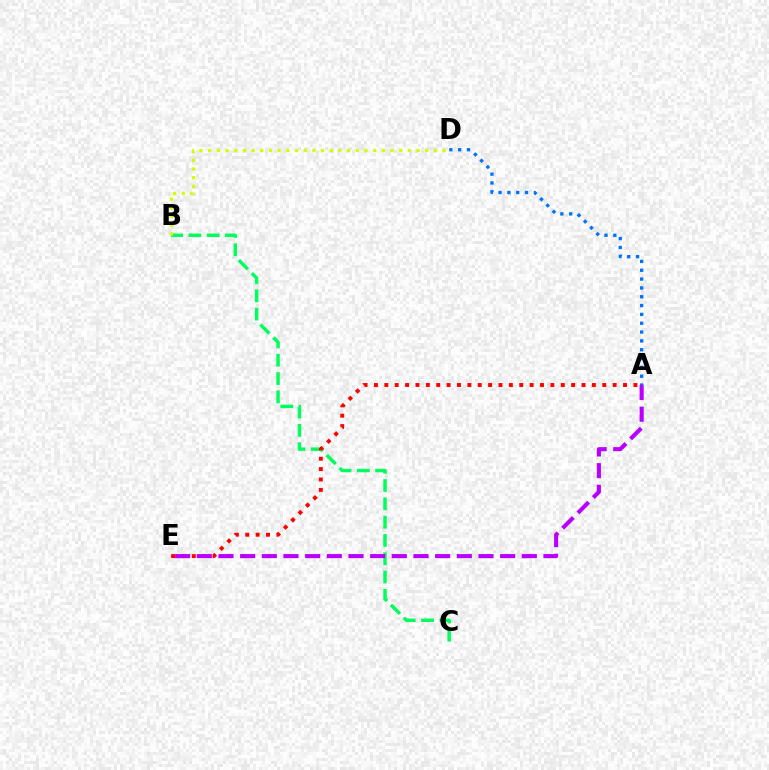{('B', 'C'): [{'color': '#00ff5c', 'line_style': 'dashed', 'thickness': 2.49}], ('B', 'D'): [{'color': '#d1ff00', 'line_style': 'dotted', 'thickness': 2.36}], ('A', 'D'): [{'color': '#0074ff', 'line_style': 'dotted', 'thickness': 2.4}], ('A', 'E'): [{'color': '#ff0000', 'line_style': 'dotted', 'thickness': 2.82}, {'color': '#b900ff', 'line_style': 'dashed', 'thickness': 2.94}]}